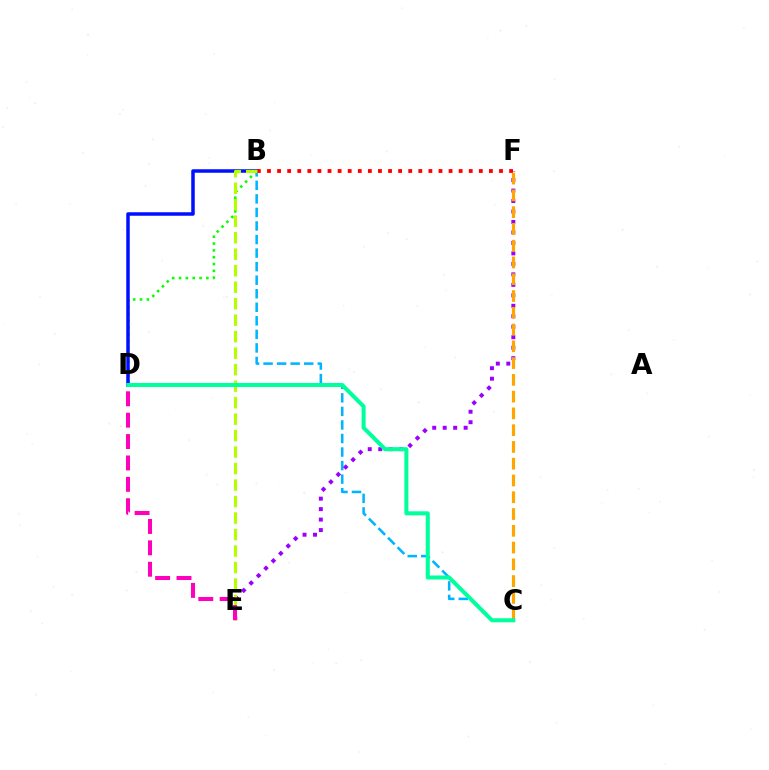{('B', 'C'): [{'color': '#00b5ff', 'line_style': 'dashed', 'thickness': 1.84}], ('B', 'D'): [{'color': '#08ff00', 'line_style': 'dotted', 'thickness': 1.86}, {'color': '#0010ff', 'line_style': 'solid', 'thickness': 2.53}], ('E', 'F'): [{'color': '#9b00ff', 'line_style': 'dotted', 'thickness': 2.85}], ('B', 'F'): [{'color': '#ff0000', 'line_style': 'dotted', 'thickness': 2.74}], ('B', 'E'): [{'color': '#b3ff00', 'line_style': 'dashed', 'thickness': 2.24}], ('C', 'F'): [{'color': '#ffa500', 'line_style': 'dashed', 'thickness': 2.28}], ('D', 'E'): [{'color': '#ff00bd', 'line_style': 'dashed', 'thickness': 2.9}], ('C', 'D'): [{'color': '#00ff9d', 'line_style': 'solid', 'thickness': 2.9}]}